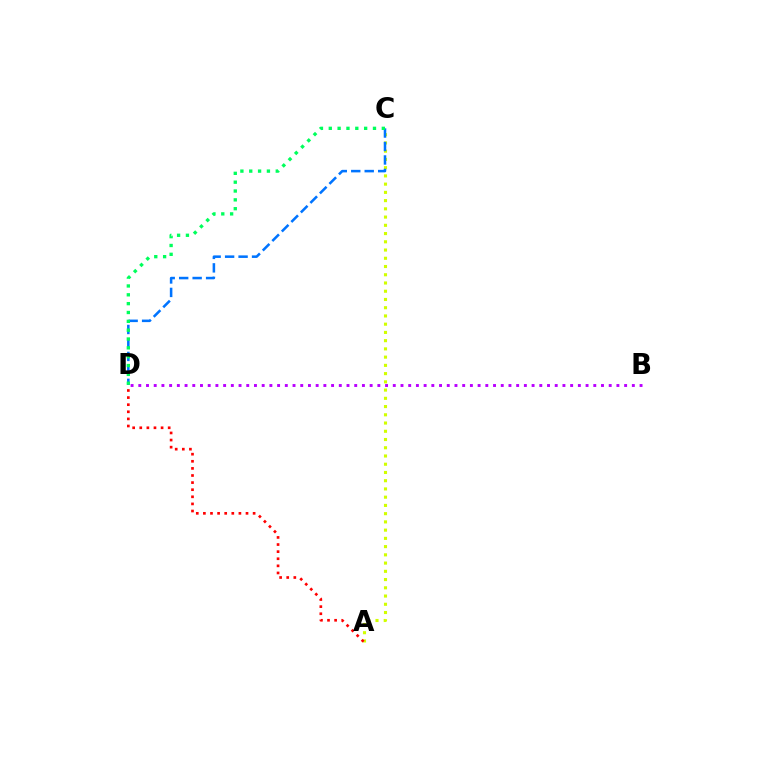{('A', 'C'): [{'color': '#d1ff00', 'line_style': 'dotted', 'thickness': 2.24}], ('C', 'D'): [{'color': '#0074ff', 'line_style': 'dashed', 'thickness': 1.83}, {'color': '#00ff5c', 'line_style': 'dotted', 'thickness': 2.4}], ('B', 'D'): [{'color': '#b900ff', 'line_style': 'dotted', 'thickness': 2.1}], ('A', 'D'): [{'color': '#ff0000', 'line_style': 'dotted', 'thickness': 1.93}]}